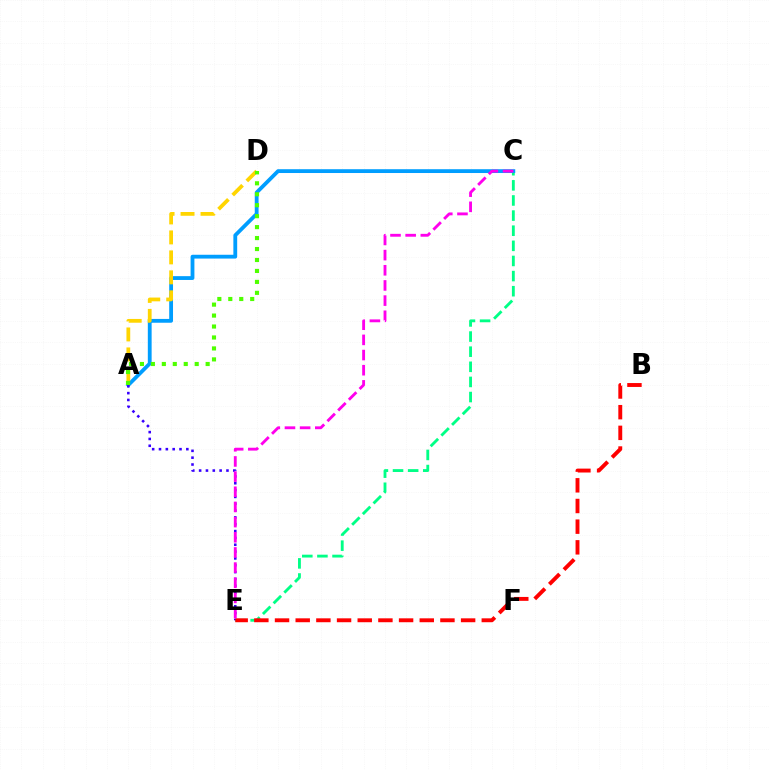{('C', 'E'): [{'color': '#00ff86', 'line_style': 'dashed', 'thickness': 2.05}, {'color': '#ff00ed', 'line_style': 'dashed', 'thickness': 2.06}], ('A', 'C'): [{'color': '#009eff', 'line_style': 'solid', 'thickness': 2.74}], ('A', 'D'): [{'color': '#ffd500', 'line_style': 'dashed', 'thickness': 2.71}, {'color': '#4fff00', 'line_style': 'dotted', 'thickness': 2.98}], ('A', 'E'): [{'color': '#3700ff', 'line_style': 'dotted', 'thickness': 1.86}], ('B', 'E'): [{'color': '#ff0000', 'line_style': 'dashed', 'thickness': 2.81}]}